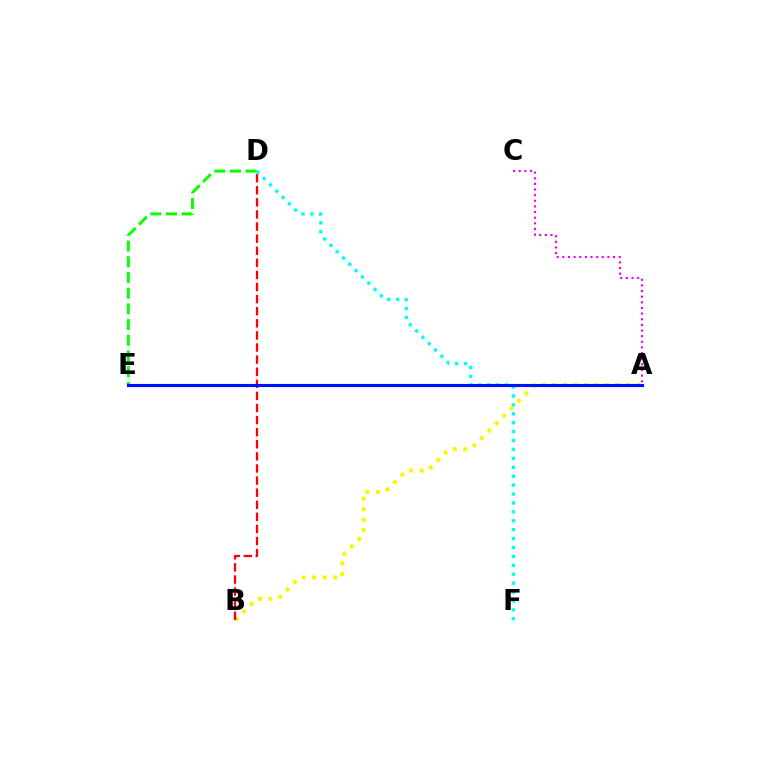{('D', 'E'): [{'color': '#08ff00', 'line_style': 'dashed', 'thickness': 2.13}], ('D', 'F'): [{'color': '#00fff6', 'line_style': 'dotted', 'thickness': 2.42}], ('A', 'B'): [{'color': '#fcf500', 'line_style': 'dotted', 'thickness': 2.86}], ('B', 'D'): [{'color': '#ff0000', 'line_style': 'dashed', 'thickness': 1.64}], ('A', 'C'): [{'color': '#ee00ff', 'line_style': 'dotted', 'thickness': 1.53}], ('A', 'E'): [{'color': '#0010ff', 'line_style': 'solid', 'thickness': 2.23}]}